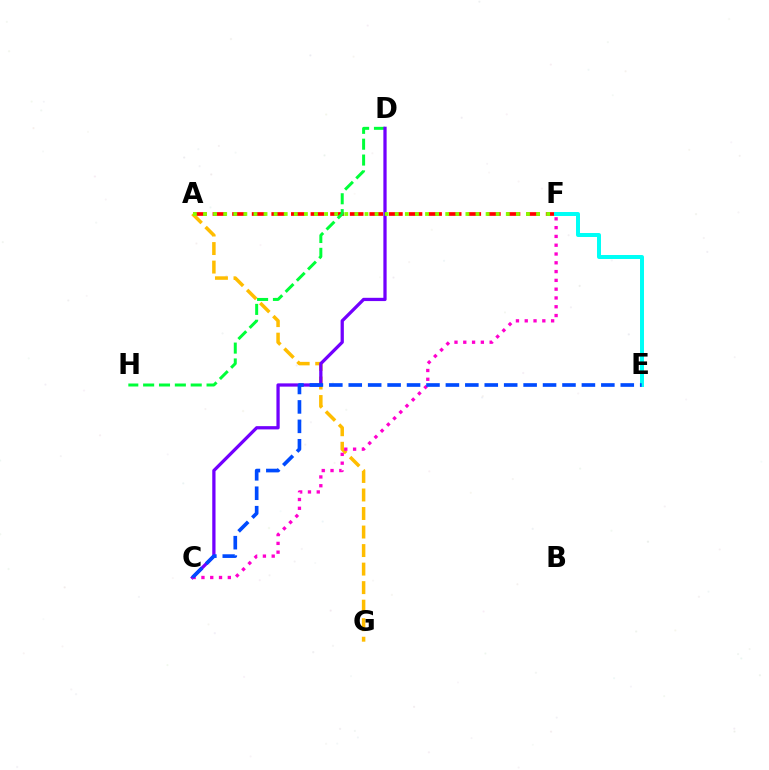{('A', 'F'): [{'color': '#ff0000', 'line_style': 'dashed', 'thickness': 2.66}, {'color': '#84ff00', 'line_style': 'dotted', 'thickness': 2.74}], ('A', 'G'): [{'color': '#ffbd00', 'line_style': 'dashed', 'thickness': 2.52}], ('D', 'H'): [{'color': '#00ff39', 'line_style': 'dashed', 'thickness': 2.15}], ('C', 'D'): [{'color': '#7200ff', 'line_style': 'solid', 'thickness': 2.35}], ('E', 'F'): [{'color': '#00fff6', 'line_style': 'solid', 'thickness': 2.87}], ('C', 'F'): [{'color': '#ff00cf', 'line_style': 'dotted', 'thickness': 2.39}], ('C', 'E'): [{'color': '#004bff', 'line_style': 'dashed', 'thickness': 2.64}]}